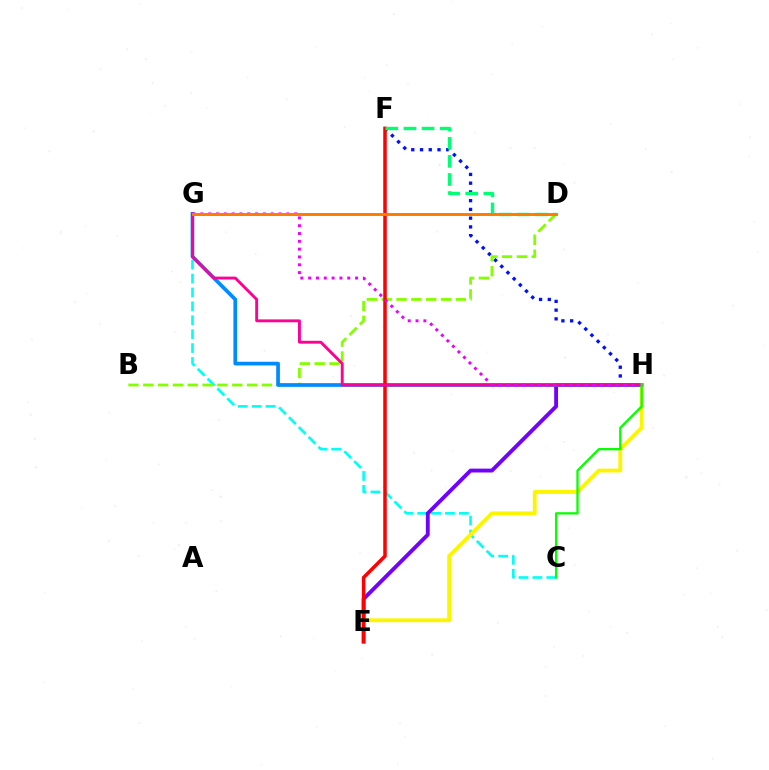{('C', 'G'): [{'color': '#00fff6', 'line_style': 'dashed', 'thickness': 1.89}], ('E', 'H'): [{'color': '#7200ff', 'line_style': 'solid', 'thickness': 2.77}, {'color': '#fcf500', 'line_style': 'solid', 'thickness': 2.77}], ('F', 'H'): [{'color': '#0010ff', 'line_style': 'dotted', 'thickness': 2.38}], ('B', 'D'): [{'color': '#84ff00', 'line_style': 'dashed', 'thickness': 2.01}], ('G', 'H'): [{'color': '#008cff', 'line_style': 'solid', 'thickness': 2.67}, {'color': '#ff0094', 'line_style': 'solid', 'thickness': 2.07}, {'color': '#ee00ff', 'line_style': 'dotted', 'thickness': 2.12}], ('E', 'F'): [{'color': '#ff0000', 'line_style': 'solid', 'thickness': 2.53}], ('D', 'F'): [{'color': '#00ff74', 'line_style': 'dashed', 'thickness': 2.46}], ('C', 'H'): [{'color': '#08ff00', 'line_style': 'solid', 'thickness': 1.65}], ('D', 'G'): [{'color': '#ff7c00', 'line_style': 'solid', 'thickness': 2.12}]}